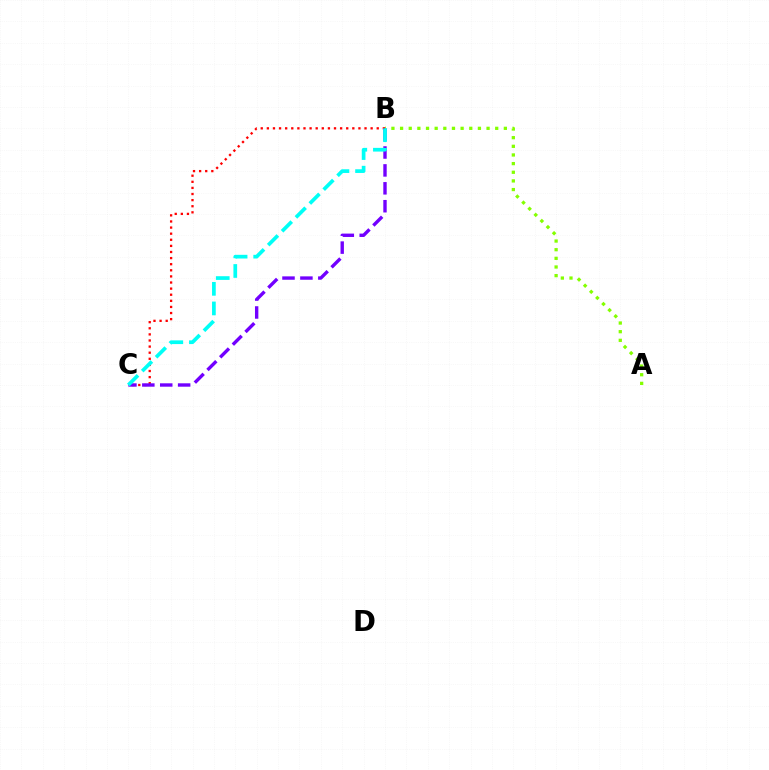{('B', 'C'): [{'color': '#ff0000', 'line_style': 'dotted', 'thickness': 1.66}, {'color': '#7200ff', 'line_style': 'dashed', 'thickness': 2.43}, {'color': '#00fff6', 'line_style': 'dashed', 'thickness': 2.66}], ('A', 'B'): [{'color': '#84ff00', 'line_style': 'dotted', 'thickness': 2.35}]}